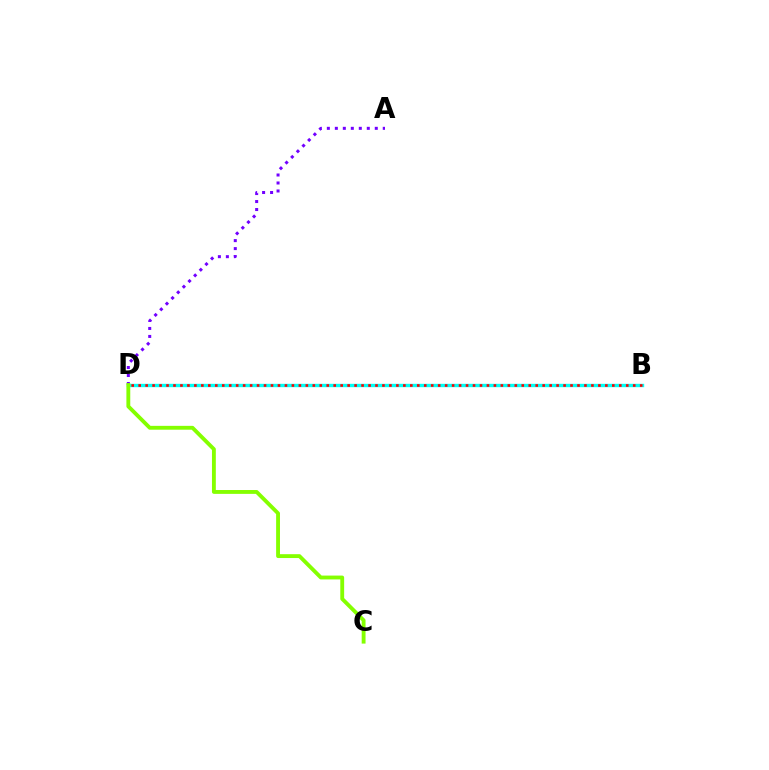{('B', 'D'): [{'color': '#00fff6', 'line_style': 'solid', 'thickness': 2.43}, {'color': '#ff0000', 'line_style': 'dotted', 'thickness': 1.89}], ('A', 'D'): [{'color': '#7200ff', 'line_style': 'dotted', 'thickness': 2.17}], ('C', 'D'): [{'color': '#84ff00', 'line_style': 'solid', 'thickness': 2.77}]}